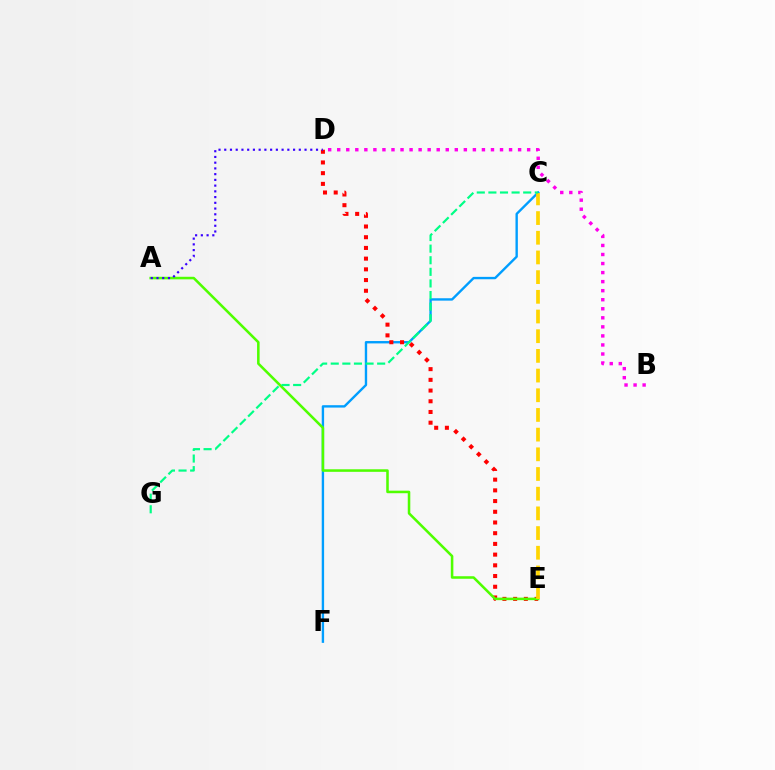{('C', 'F'): [{'color': '#009eff', 'line_style': 'solid', 'thickness': 1.71}], ('D', 'E'): [{'color': '#ff0000', 'line_style': 'dotted', 'thickness': 2.91}], ('A', 'E'): [{'color': '#4fff00', 'line_style': 'solid', 'thickness': 1.83}], ('A', 'D'): [{'color': '#3700ff', 'line_style': 'dotted', 'thickness': 1.56}], ('C', 'E'): [{'color': '#ffd500', 'line_style': 'dashed', 'thickness': 2.67}], ('B', 'D'): [{'color': '#ff00ed', 'line_style': 'dotted', 'thickness': 2.46}], ('C', 'G'): [{'color': '#00ff86', 'line_style': 'dashed', 'thickness': 1.58}]}